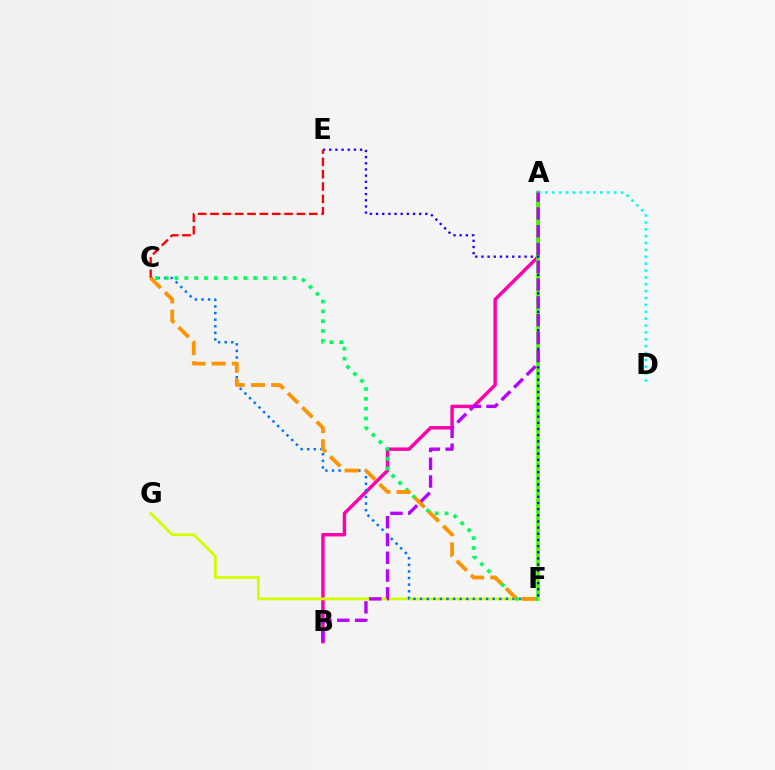{('A', 'B'): [{'color': '#ff00ac', 'line_style': 'solid', 'thickness': 2.48}, {'color': '#b900ff', 'line_style': 'dashed', 'thickness': 2.42}], ('A', 'F'): [{'color': '#3dff00', 'line_style': 'solid', 'thickness': 2.6}], ('A', 'D'): [{'color': '#00fff6', 'line_style': 'dotted', 'thickness': 1.87}], ('F', 'G'): [{'color': '#d1ff00', 'line_style': 'solid', 'thickness': 2.01}], ('C', 'F'): [{'color': '#0074ff', 'line_style': 'dotted', 'thickness': 1.79}, {'color': '#00ff5c', 'line_style': 'dotted', 'thickness': 2.67}, {'color': '#ff9400', 'line_style': 'dashed', 'thickness': 2.75}], ('E', 'F'): [{'color': '#2500ff', 'line_style': 'dotted', 'thickness': 1.67}], ('C', 'E'): [{'color': '#ff0000', 'line_style': 'dashed', 'thickness': 1.68}]}